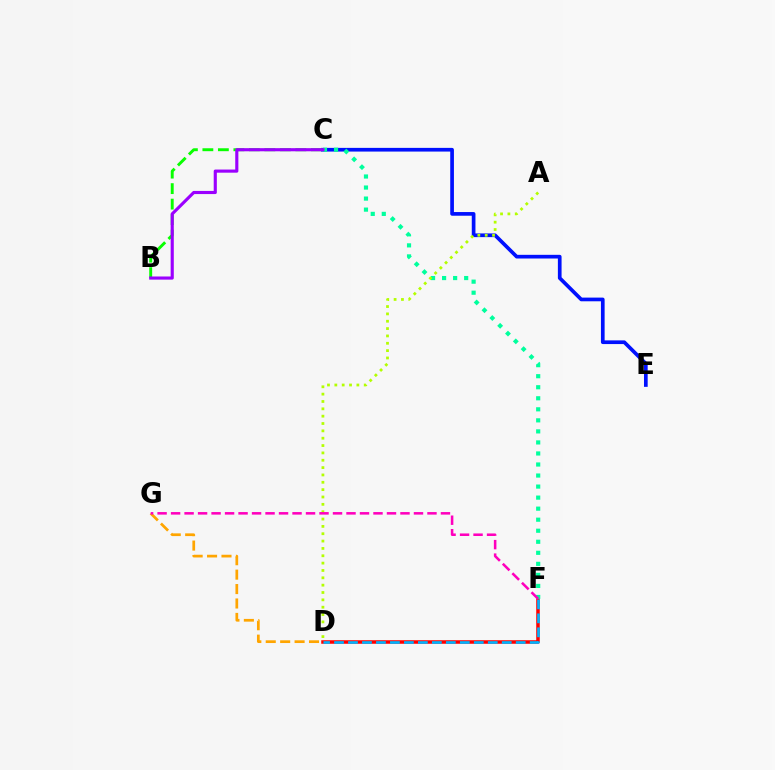{('D', 'F'): [{'color': '#ff0000', 'line_style': 'solid', 'thickness': 2.53}, {'color': '#00b5ff', 'line_style': 'dashed', 'thickness': 1.9}], ('C', 'E'): [{'color': '#0010ff', 'line_style': 'solid', 'thickness': 2.65}], ('B', 'C'): [{'color': '#08ff00', 'line_style': 'dashed', 'thickness': 2.11}, {'color': '#9b00ff', 'line_style': 'solid', 'thickness': 2.26}], ('D', 'G'): [{'color': '#ffa500', 'line_style': 'dashed', 'thickness': 1.96}], ('C', 'F'): [{'color': '#00ff9d', 'line_style': 'dotted', 'thickness': 3.0}], ('A', 'D'): [{'color': '#b3ff00', 'line_style': 'dotted', 'thickness': 2.0}], ('F', 'G'): [{'color': '#ff00bd', 'line_style': 'dashed', 'thickness': 1.83}]}